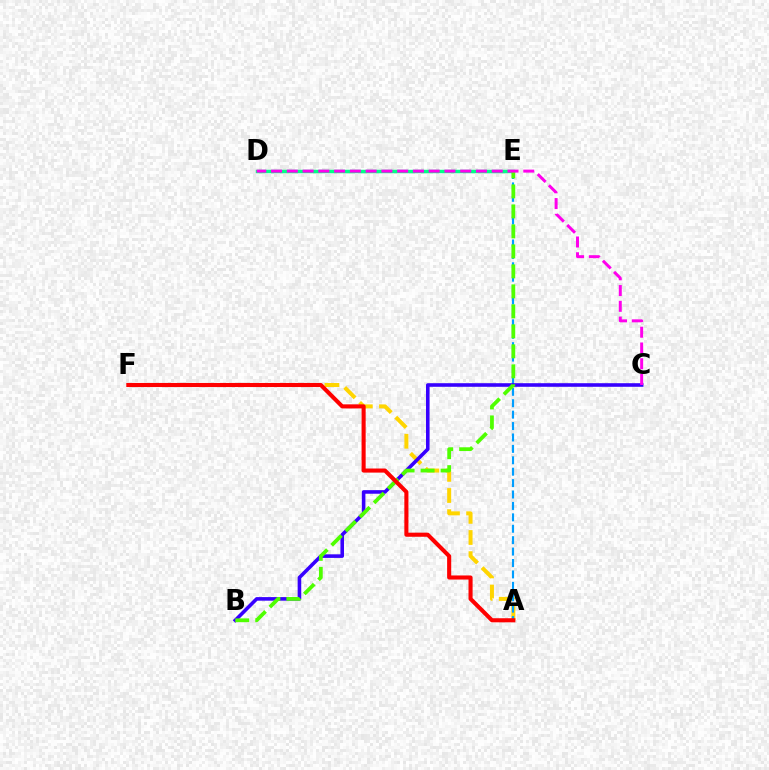{('D', 'E'): [{'color': '#00ff86', 'line_style': 'solid', 'thickness': 2.48}], ('A', 'F'): [{'color': '#ffd500', 'line_style': 'dashed', 'thickness': 2.87}, {'color': '#ff0000', 'line_style': 'solid', 'thickness': 2.94}], ('A', 'E'): [{'color': '#009eff', 'line_style': 'dashed', 'thickness': 1.55}], ('B', 'C'): [{'color': '#3700ff', 'line_style': 'solid', 'thickness': 2.58}], ('B', 'E'): [{'color': '#4fff00', 'line_style': 'dashed', 'thickness': 2.72}], ('C', 'D'): [{'color': '#ff00ed', 'line_style': 'dashed', 'thickness': 2.14}]}